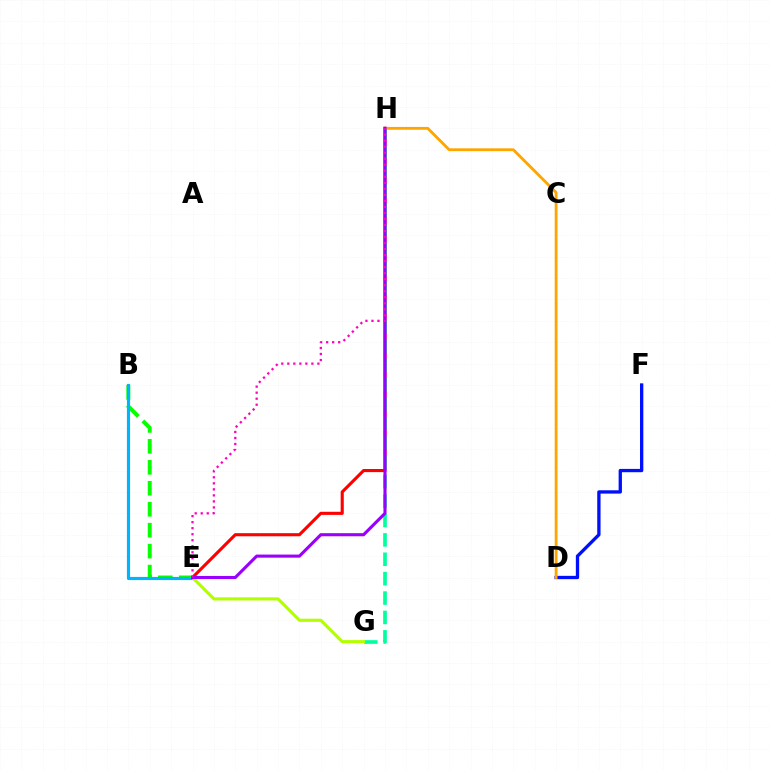{('D', 'F'): [{'color': '#0010ff', 'line_style': 'solid', 'thickness': 2.39}], ('E', 'H'): [{'color': '#ff0000', 'line_style': 'solid', 'thickness': 2.24}, {'color': '#9b00ff', 'line_style': 'solid', 'thickness': 2.23}, {'color': '#ff00bd', 'line_style': 'dotted', 'thickness': 1.64}], ('B', 'E'): [{'color': '#08ff00', 'line_style': 'dashed', 'thickness': 2.85}, {'color': '#00b5ff', 'line_style': 'solid', 'thickness': 2.27}], ('G', 'H'): [{'color': '#00ff9d', 'line_style': 'dashed', 'thickness': 2.63}], ('E', 'G'): [{'color': '#b3ff00', 'line_style': 'solid', 'thickness': 2.25}], ('D', 'H'): [{'color': '#ffa500', 'line_style': 'solid', 'thickness': 2.03}]}